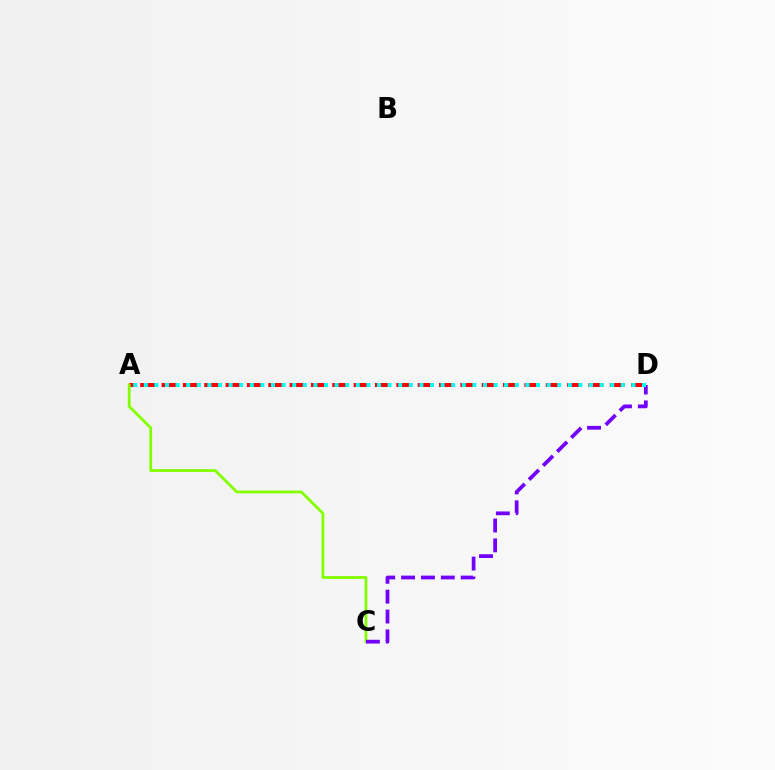{('A', 'D'): [{'color': '#ff0000', 'line_style': 'dashed', 'thickness': 2.9}, {'color': '#00fff6', 'line_style': 'dotted', 'thickness': 2.88}], ('A', 'C'): [{'color': '#84ff00', 'line_style': 'solid', 'thickness': 2.02}], ('C', 'D'): [{'color': '#7200ff', 'line_style': 'dashed', 'thickness': 2.7}]}